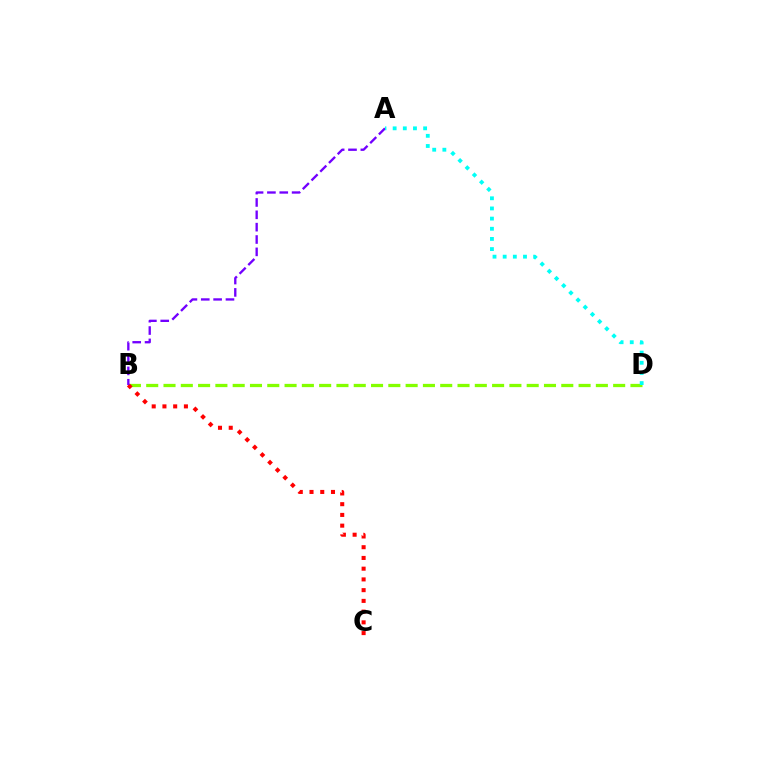{('B', 'D'): [{'color': '#84ff00', 'line_style': 'dashed', 'thickness': 2.35}], ('B', 'C'): [{'color': '#ff0000', 'line_style': 'dotted', 'thickness': 2.92}], ('A', 'B'): [{'color': '#7200ff', 'line_style': 'dashed', 'thickness': 1.68}], ('A', 'D'): [{'color': '#00fff6', 'line_style': 'dotted', 'thickness': 2.76}]}